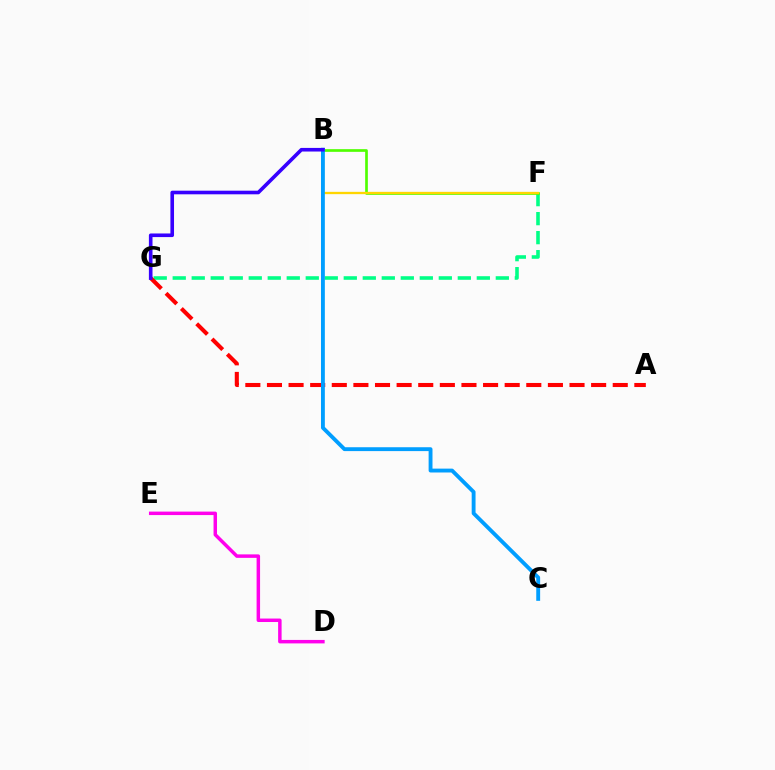{('F', 'G'): [{'color': '#00ff86', 'line_style': 'dashed', 'thickness': 2.58}], ('D', 'E'): [{'color': '#ff00ed', 'line_style': 'solid', 'thickness': 2.5}], ('B', 'F'): [{'color': '#4fff00', 'line_style': 'solid', 'thickness': 1.93}, {'color': '#ffd500', 'line_style': 'solid', 'thickness': 1.66}], ('A', 'G'): [{'color': '#ff0000', 'line_style': 'dashed', 'thickness': 2.94}], ('B', 'C'): [{'color': '#009eff', 'line_style': 'solid', 'thickness': 2.78}], ('B', 'G'): [{'color': '#3700ff', 'line_style': 'solid', 'thickness': 2.6}]}